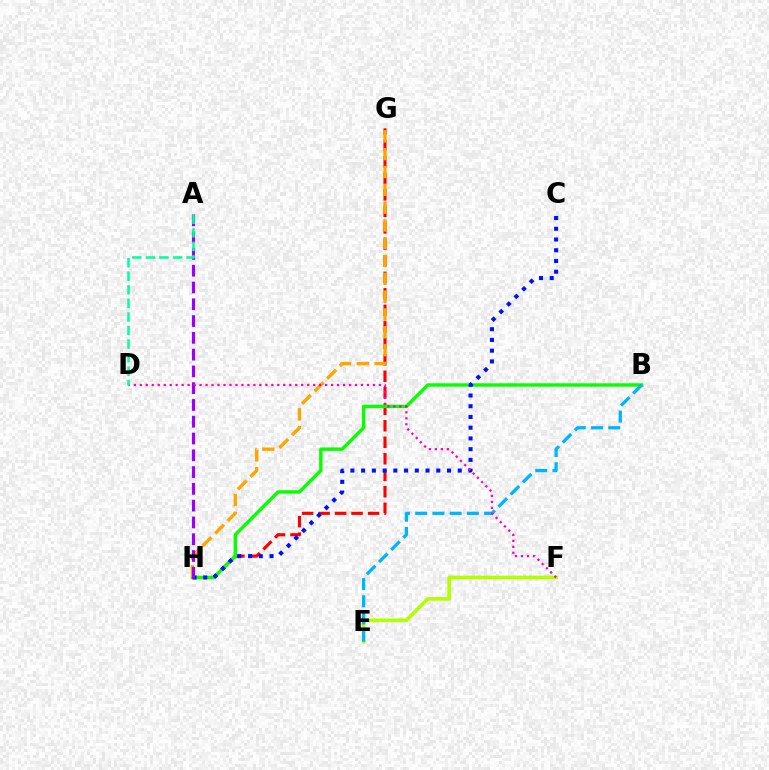{('G', 'H'): [{'color': '#ff0000', 'line_style': 'dashed', 'thickness': 2.24}, {'color': '#ffa500', 'line_style': 'dashed', 'thickness': 2.42}], ('B', 'H'): [{'color': '#08ff00', 'line_style': 'solid', 'thickness': 2.46}], ('E', 'F'): [{'color': '#b3ff00', 'line_style': 'solid', 'thickness': 2.61}], ('C', 'H'): [{'color': '#0010ff', 'line_style': 'dotted', 'thickness': 2.92}], ('B', 'E'): [{'color': '#00b5ff', 'line_style': 'dashed', 'thickness': 2.34}], ('A', 'H'): [{'color': '#9b00ff', 'line_style': 'dashed', 'thickness': 2.28}], ('D', 'F'): [{'color': '#ff00bd', 'line_style': 'dotted', 'thickness': 1.62}], ('A', 'D'): [{'color': '#00ff9d', 'line_style': 'dashed', 'thickness': 1.84}]}